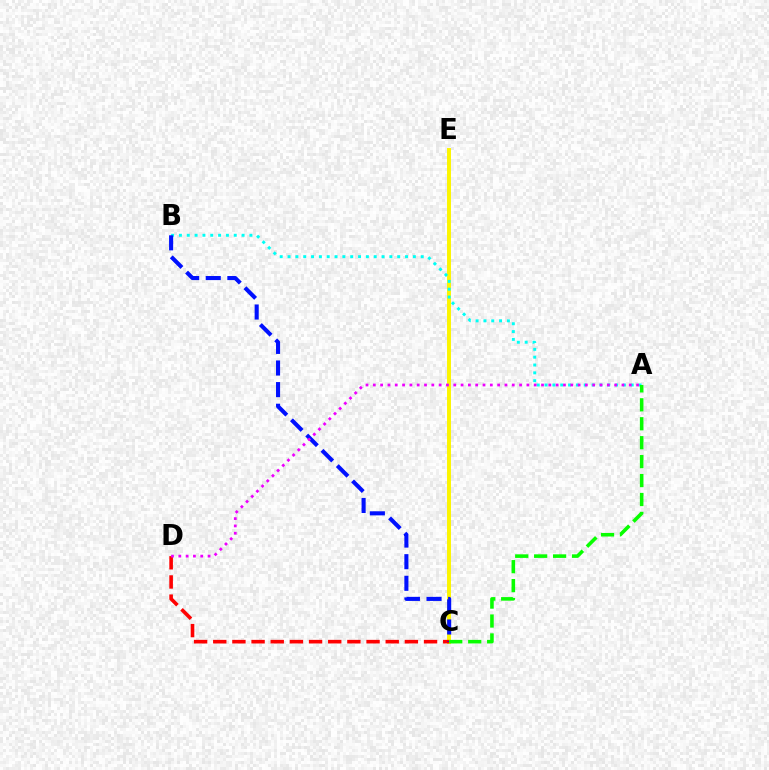{('C', 'E'): [{'color': '#fcf500', 'line_style': 'solid', 'thickness': 2.84}], ('C', 'D'): [{'color': '#ff0000', 'line_style': 'dashed', 'thickness': 2.6}], ('A', 'B'): [{'color': '#00fff6', 'line_style': 'dotted', 'thickness': 2.13}], ('B', 'C'): [{'color': '#0010ff', 'line_style': 'dashed', 'thickness': 2.94}], ('A', 'D'): [{'color': '#ee00ff', 'line_style': 'dotted', 'thickness': 1.99}], ('A', 'C'): [{'color': '#08ff00', 'line_style': 'dashed', 'thickness': 2.57}]}